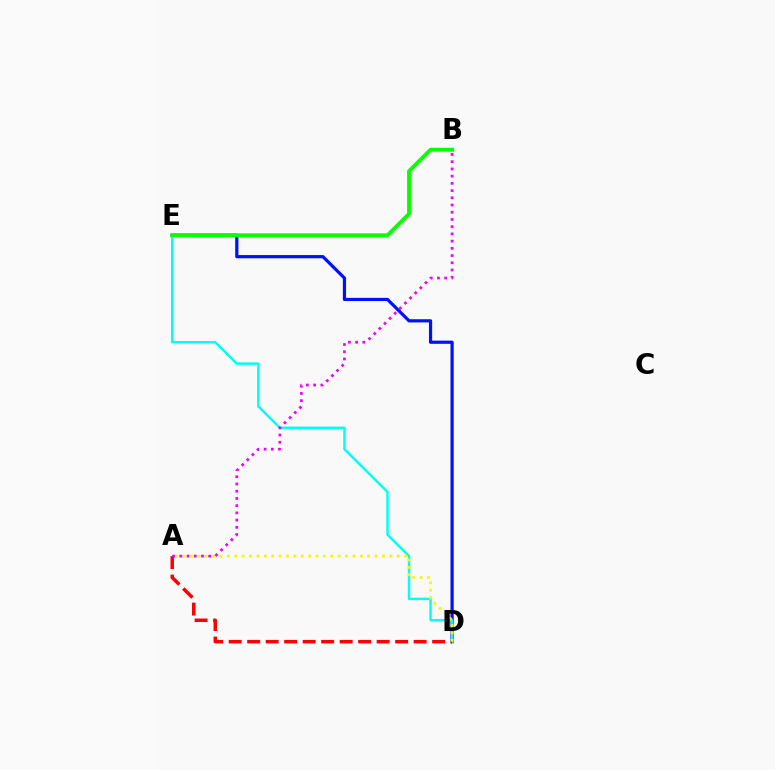{('D', 'E'): [{'color': '#0010ff', 'line_style': 'solid', 'thickness': 2.3}, {'color': '#00fff6', 'line_style': 'solid', 'thickness': 1.76}], ('A', 'D'): [{'color': '#ff0000', 'line_style': 'dashed', 'thickness': 2.51}, {'color': '#fcf500', 'line_style': 'dotted', 'thickness': 2.01}], ('A', 'B'): [{'color': '#ee00ff', 'line_style': 'dotted', 'thickness': 1.96}], ('B', 'E'): [{'color': '#08ff00', 'line_style': 'solid', 'thickness': 2.79}]}